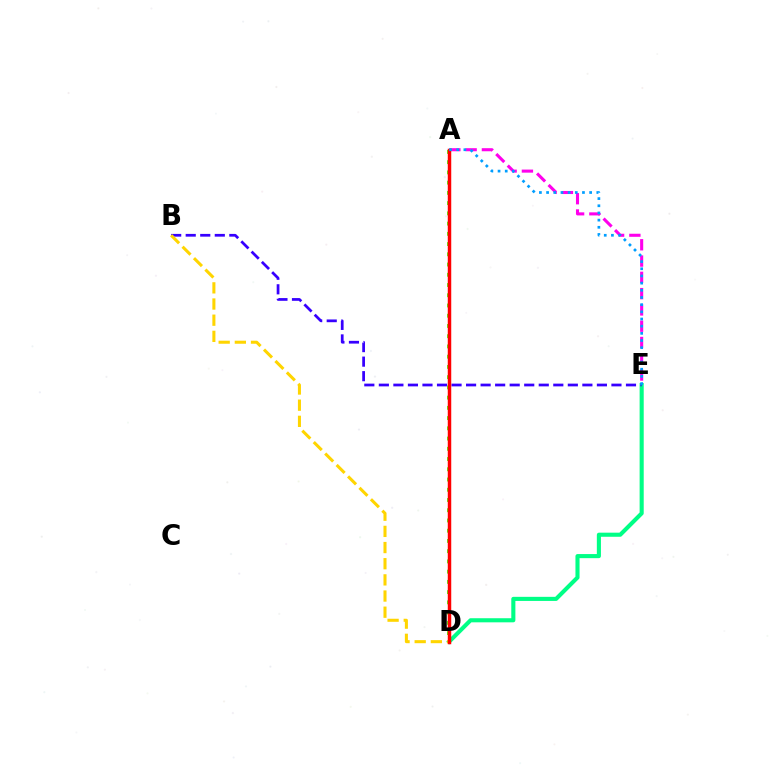{('D', 'E'): [{'color': '#00ff86', 'line_style': 'solid', 'thickness': 2.95}], ('B', 'E'): [{'color': '#3700ff', 'line_style': 'dashed', 'thickness': 1.97}], ('B', 'D'): [{'color': '#ffd500', 'line_style': 'dashed', 'thickness': 2.2}], ('A', 'D'): [{'color': '#4fff00', 'line_style': 'dotted', 'thickness': 2.78}, {'color': '#ff0000', 'line_style': 'solid', 'thickness': 2.5}], ('A', 'E'): [{'color': '#ff00ed', 'line_style': 'dashed', 'thickness': 2.21}, {'color': '#009eff', 'line_style': 'dotted', 'thickness': 1.95}]}